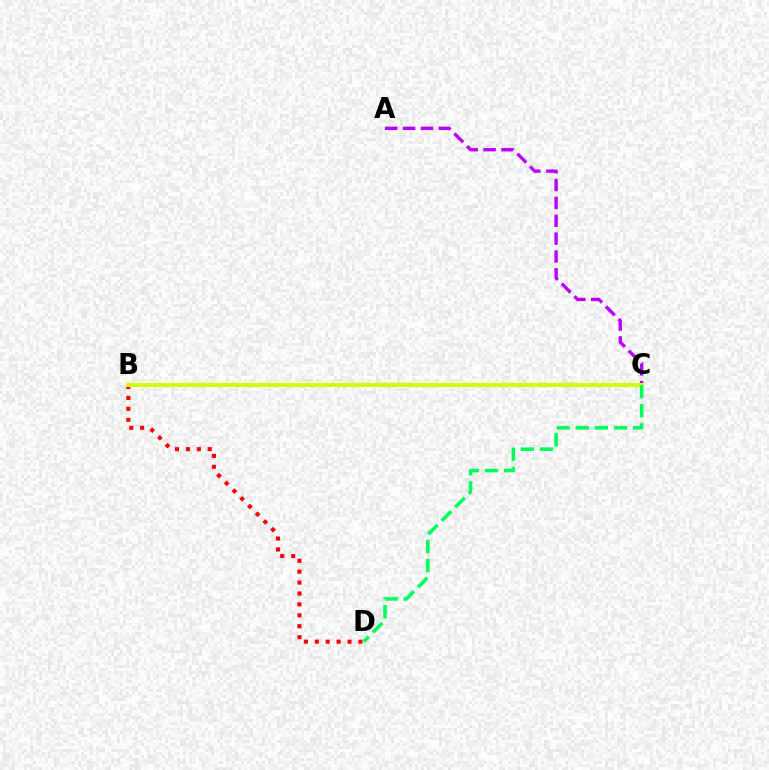{('B', 'C'): [{'color': '#0074ff', 'line_style': 'dashed', 'thickness': 1.59}, {'color': '#d1ff00', 'line_style': 'solid', 'thickness': 2.89}], ('B', 'D'): [{'color': '#ff0000', 'line_style': 'dotted', 'thickness': 2.97}], ('A', 'C'): [{'color': '#b900ff', 'line_style': 'dashed', 'thickness': 2.43}], ('C', 'D'): [{'color': '#00ff5c', 'line_style': 'dashed', 'thickness': 2.59}]}